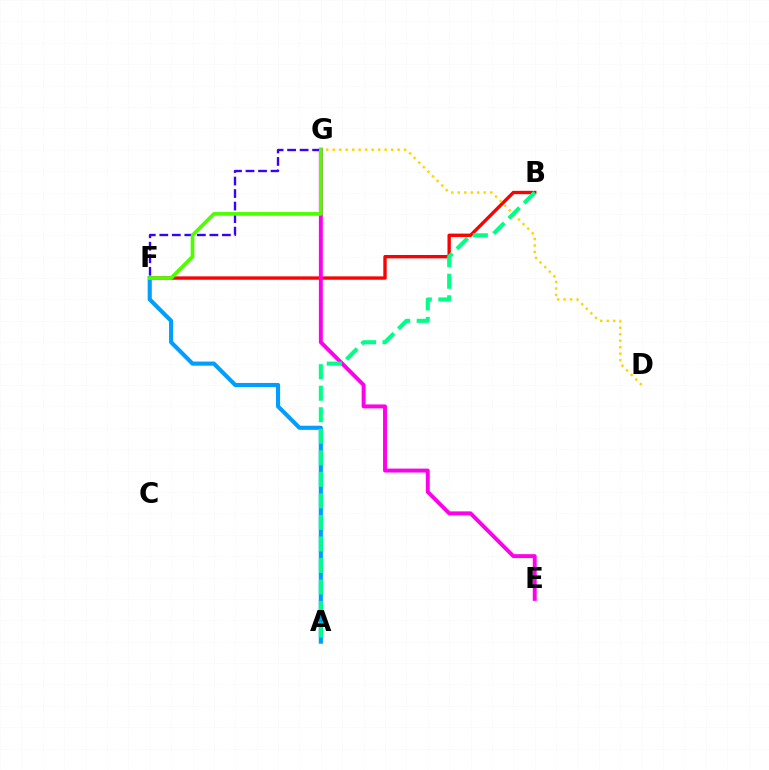{('B', 'F'): [{'color': '#ff0000', 'line_style': 'solid', 'thickness': 2.43}], ('A', 'F'): [{'color': '#009eff', 'line_style': 'solid', 'thickness': 2.97}], ('D', 'G'): [{'color': '#ffd500', 'line_style': 'dotted', 'thickness': 1.76}], ('E', 'G'): [{'color': '#ff00ed', 'line_style': 'solid', 'thickness': 2.82}], ('F', 'G'): [{'color': '#3700ff', 'line_style': 'dashed', 'thickness': 1.7}, {'color': '#4fff00', 'line_style': 'solid', 'thickness': 2.66}], ('A', 'B'): [{'color': '#00ff86', 'line_style': 'dashed', 'thickness': 2.92}]}